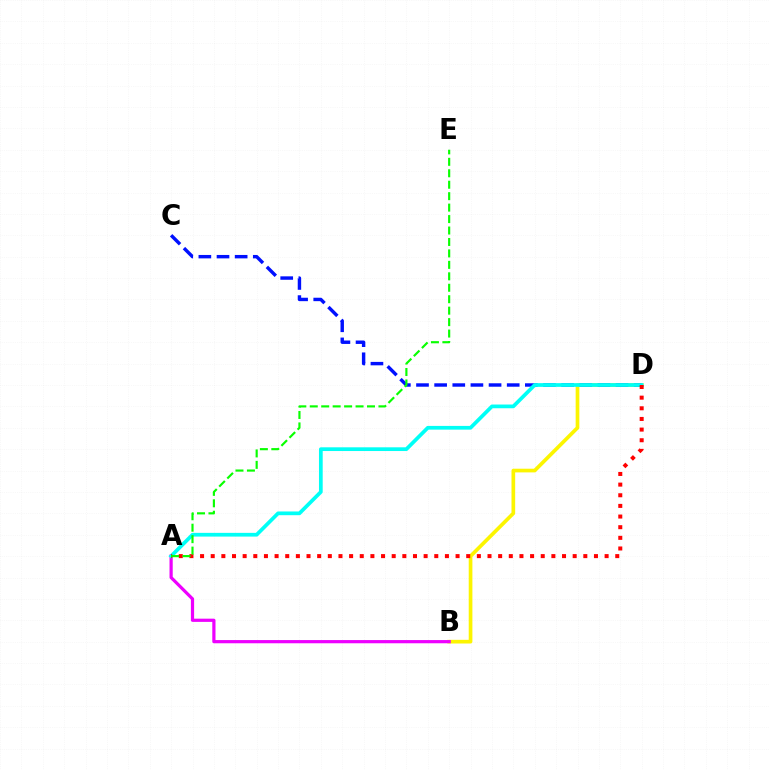{('B', 'D'): [{'color': '#fcf500', 'line_style': 'solid', 'thickness': 2.65}], ('C', 'D'): [{'color': '#0010ff', 'line_style': 'dashed', 'thickness': 2.46}], ('A', 'B'): [{'color': '#ee00ff', 'line_style': 'solid', 'thickness': 2.31}], ('A', 'D'): [{'color': '#00fff6', 'line_style': 'solid', 'thickness': 2.68}, {'color': '#ff0000', 'line_style': 'dotted', 'thickness': 2.89}], ('A', 'E'): [{'color': '#08ff00', 'line_style': 'dashed', 'thickness': 1.56}]}